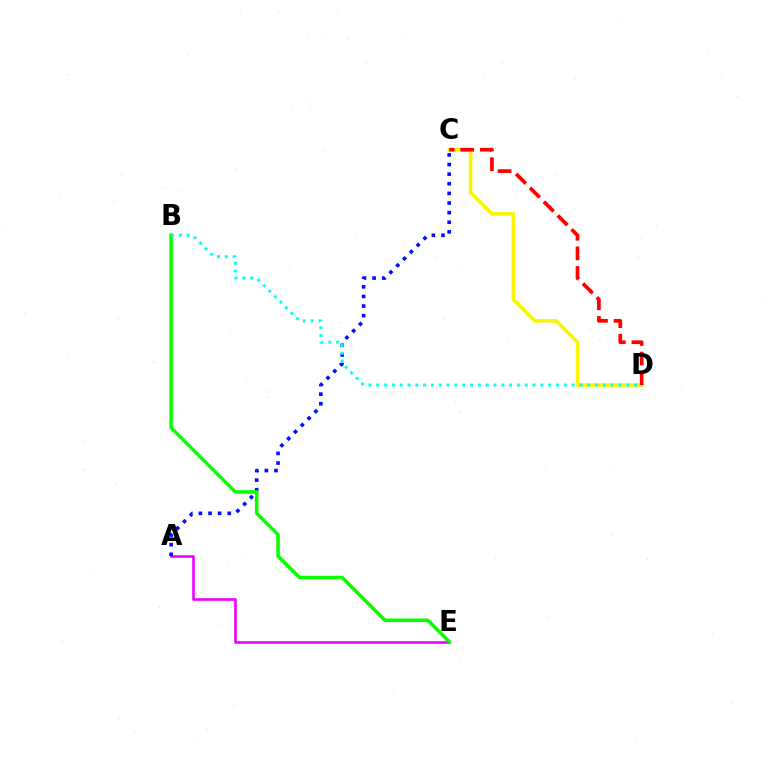{('A', 'E'): [{'color': '#ee00ff', 'line_style': 'solid', 'thickness': 1.89}], ('A', 'C'): [{'color': '#0010ff', 'line_style': 'dotted', 'thickness': 2.61}], ('B', 'E'): [{'color': '#08ff00', 'line_style': 'solid', 'thickness': 2.53}], ('C', 'D'): [{'color': '#fcf500', 'line_style': 'solid', 'thickness': 2.57}, {'color': '#ff0000', 'line_style': 'dashed', 'thickness': 2.66}], ('B', 'D'): [{'color': '#00fff6', 'line_style': 'dotted', 'thickness': 2.12}]}